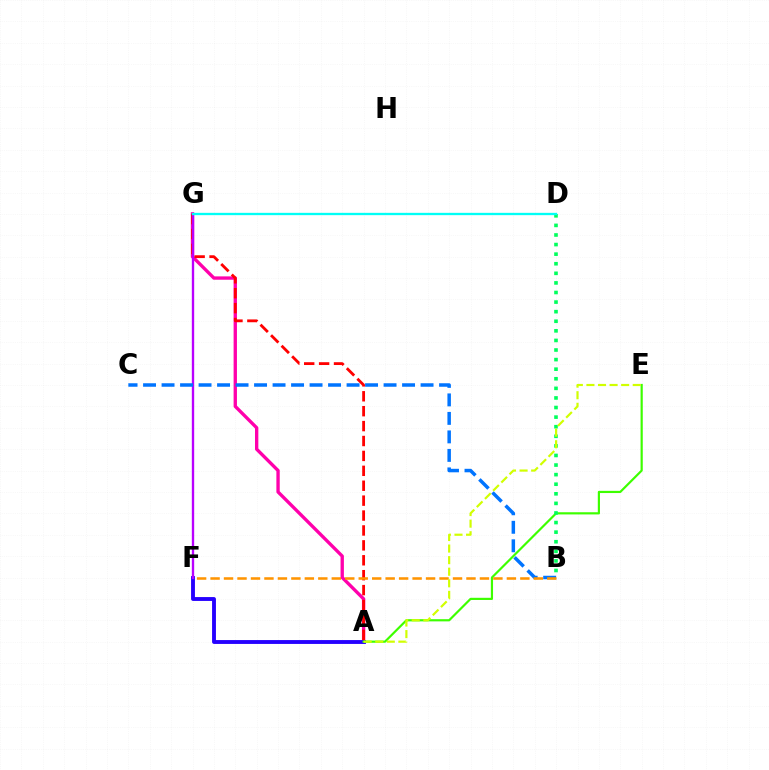{('A', 'G'): [{'color': '#ff00ac', 'line_style': 'solid', 'thickness': 2.41}, {'color': '#ff0000', 'line_style': 'dashed', 'thickness': 2.03}], ('A', 'F'): [{'color': '#2500ff', 'line_style': 'solid', 'thickness': 2.78}], ('A', 'E'): [{'color': '#3dff00', 'line_style': 'solid', 'thickness': 1.57}, {'color': '#d1ff00', 'line_style': 'dashed', 'thickness': 1.57}], ('F', 'G'): [{'color': '#b900ff', 'line_style': 'solid', 'thickness': 1.69}], ('B', 'C'): [{'color': '#0074ff', 'line_style': 'dashed', 'thickness': 2.51}], ('B', 'F'): [{'color': '#ff9400', 'line_style': 'dashed', 'thickness': 1.83}], ('B', 'D'): [{'color': '#00ff5c', 'line_style': 'dotted', 'thickness': 2.6}], ('D', 'G'): [{'color': '#00fff6', 'line_style': 'solid', 'thickness': 1.67}]}